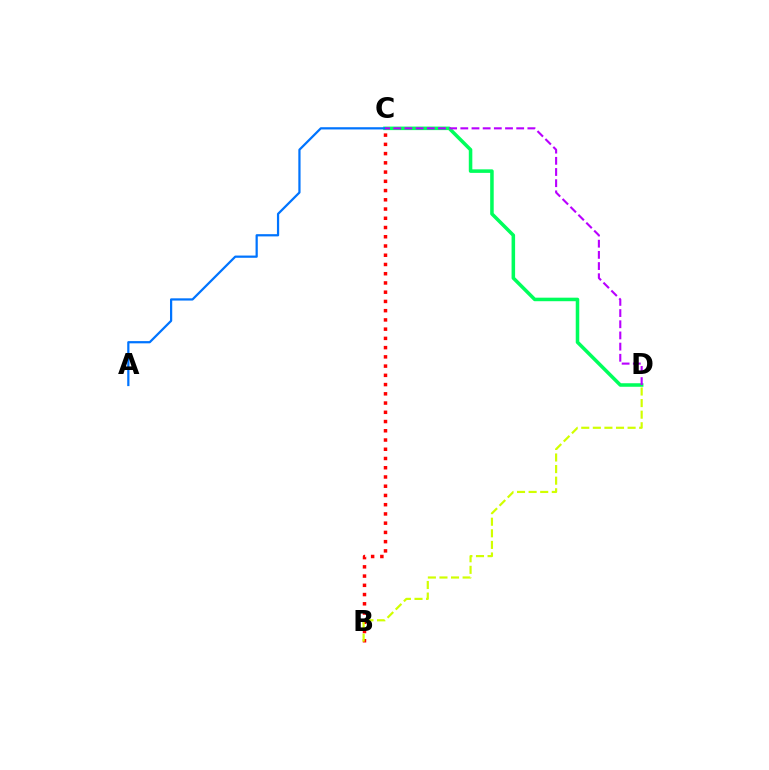{('B', 'C'): [{'color': '#ff0000', 'line_style': 'dotted', 'thickness': 2.51}], ('B', 'D'): [{'color': '#d1ff00', 'line_style': 'dashed', 'thickness': 1.57}], ('C', 'D'): [{'color': '#00ff5c', 'line_style': 'solid', 'thickness': 2.54}, {'color': '#b900ff', 'line_style': 'dashed', 'thickness': 1.52}], ('A', 'C'): [{'color': '#0074ff', 'line_style': 'solid', 'thickness': 1.61}]}